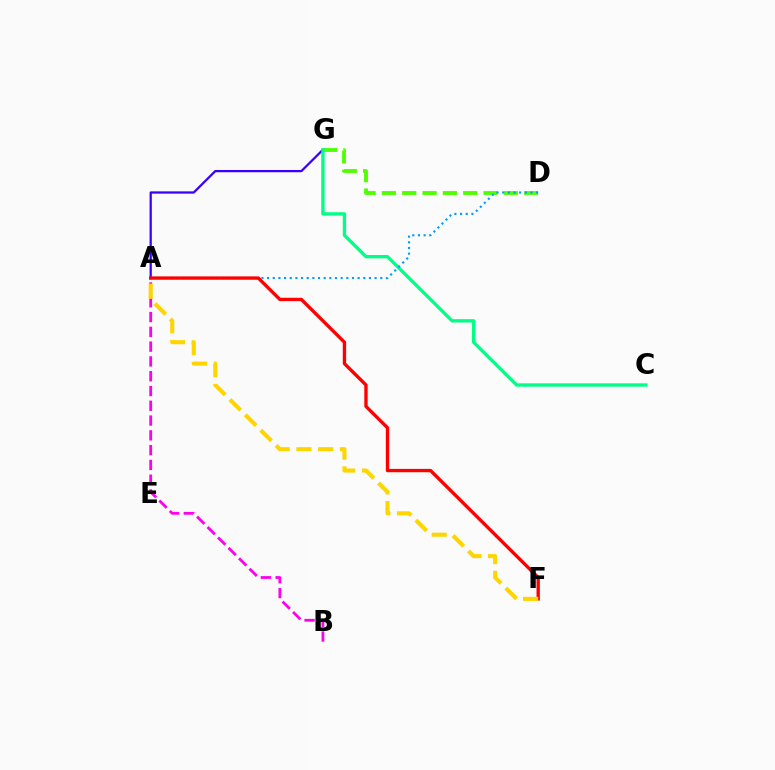{('A', 'B'): [{'color': '#ff00ed', 'line_style': 'dashed', 'thickness': 2.01}], ('A', 'G'): [{'color': '#3700ff', 'line_style': 'solid', 'thickness': 1.62}], ('D', 'G'): [{'color': '#4fff00', 'line_style': 'dashed', 'thickness': 2.76}], ('C', 'G'): [{'color': '#00ff86', 'line_style': 'solid', 'thickness': 2.4}], ('A', 'D'): [{'color': '#009eff', 'line_style': 'dotted', 'thickness': 1.54}], ('A', 'F'): [{'color': '#ff0000', 'line_style': 'solid', 'thickness': 2.41}, {'color': '#ffd500', 'line_style': 'dashed', 'thickness': 2.95}]}